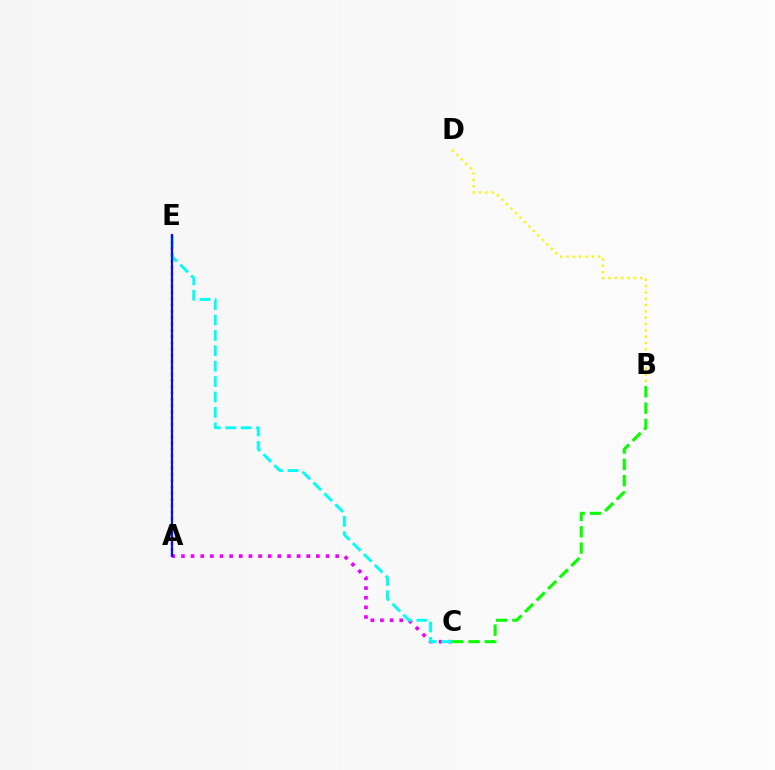{('A', 'C'): [{'color': '#ee00ff', 'line_style': 'dotted', 'thickness': 2.62}], ('A', 'E'): [{'color': '#ff0000', 'line_style': 'dotted', 'thickness': 1.7}, {'color': '#0010ff', 'line_style': 'solid', 'thickness': 1.59}], ('B', 'C'): [{'color': '#08ff00', 'line_style': 'dashed', 'thickness': 2.22}], ('C', 'E'): [{'color': '#00fff6', 'line_style': 'dashed', 'thickness': 2.09}], ('B', 'D'): [{'color': '#fcf500', 'line_style': 'dotted', 'thickness': 1.72}]}